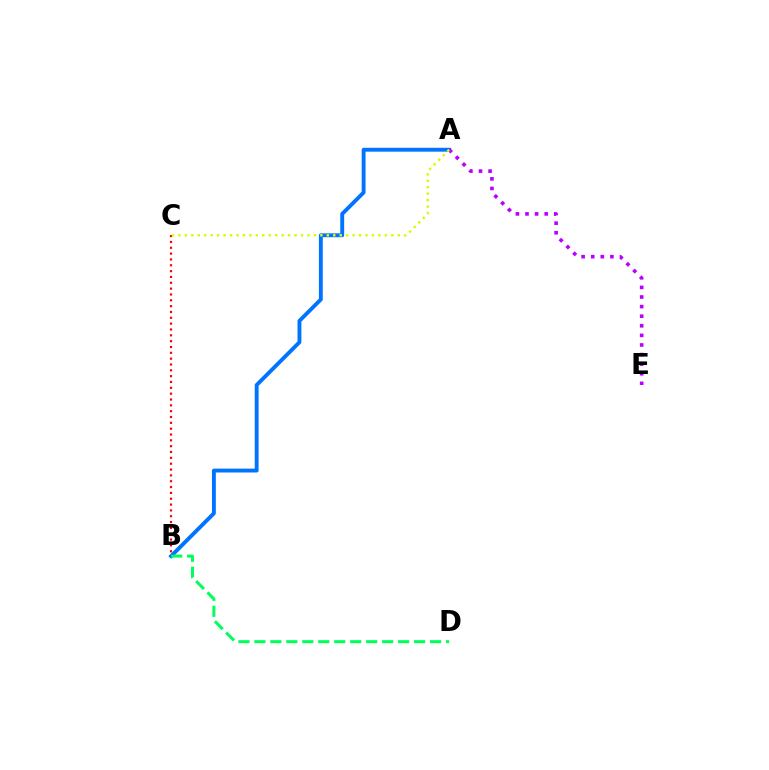{('A', 'B'): [{'color': '#0074ff', 'line_style': 'solid', 'thickness': 2.79}], ('B', 'C'): [{'color': '#ff0000', 'line_style': 'dotted', 'thickness': 1.59}], ('A', 'E'): [{'color': '#b900ff', 'line_style': 'dotted', 'thickness': 2.61}], ('B', 'D'): [{'color': '#00ff5c', 'line_style': 'dashed', 'thickness': 2.17}], ('A', 'C'): [{'color': '#d1ff00', 'line_style': 'dotted', 'thickness': 1.75}]}